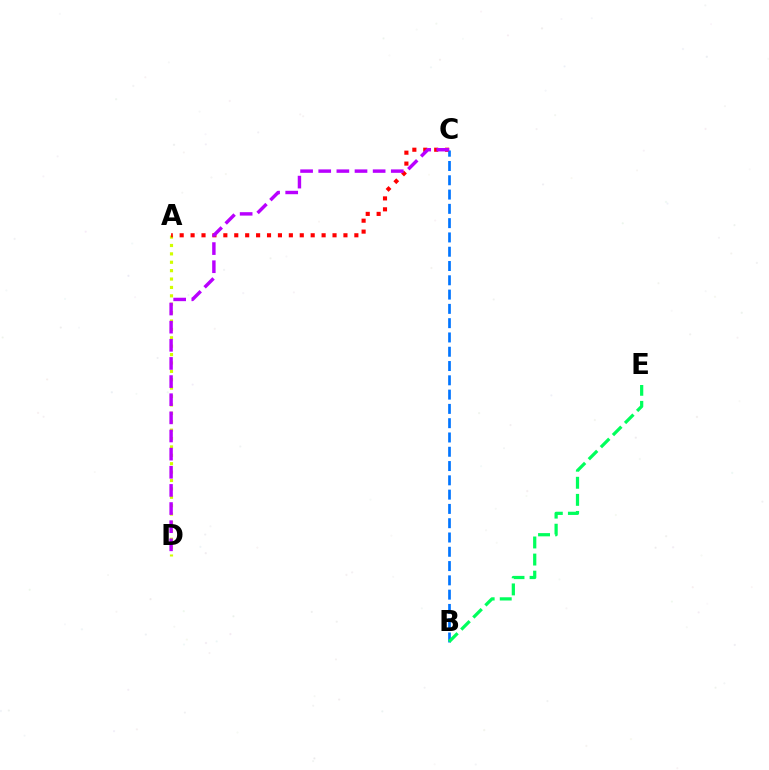{('A', 'D'): [{'color': '#d1ff00', 'line_style': 'dotted', 'thickness': 2.28}], ('A', 'C'): [{'color': '#ff0000', 'line_style': 'dotted', 'thickness': 2.97}], ('B', 'C'): [{'color': '#0074ff', 'line_style': 'dashed', 'thickness': 1.94}], ('C', 'D'): [{'color': '#b900ff', 'line_style': 'dashed', 'thickness': 2.46}], ('B', 'E'): [{'color': '#00ff5c', 'line_style': 'dashed', 'thickness': 2.32}]}